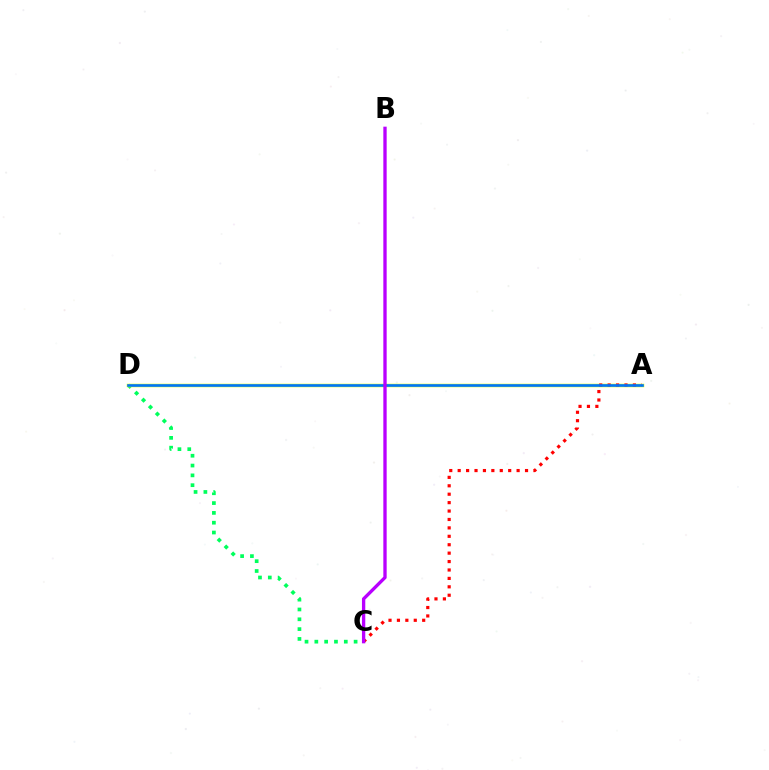{('C', 'D'): [{'color': '#00ff5c', 'line_style': 'dotted', 'thickness': 2.67}], ('A', 'D'): [{'color': '#d1ff00', 'line_style': 'solid', 'thickness': 2.48}, {'color': '#0074ff', 'line_style': 'solid', 'thickness': 1.88}], ('A', 'C'): [{'color': '#ff0000', 'line_style': 'dotted', 'thickness': 2.29}], ('B', 'C'): [{'color': '#b900ff', 'line_style': 'solid', 'thickness': 2.39}]}